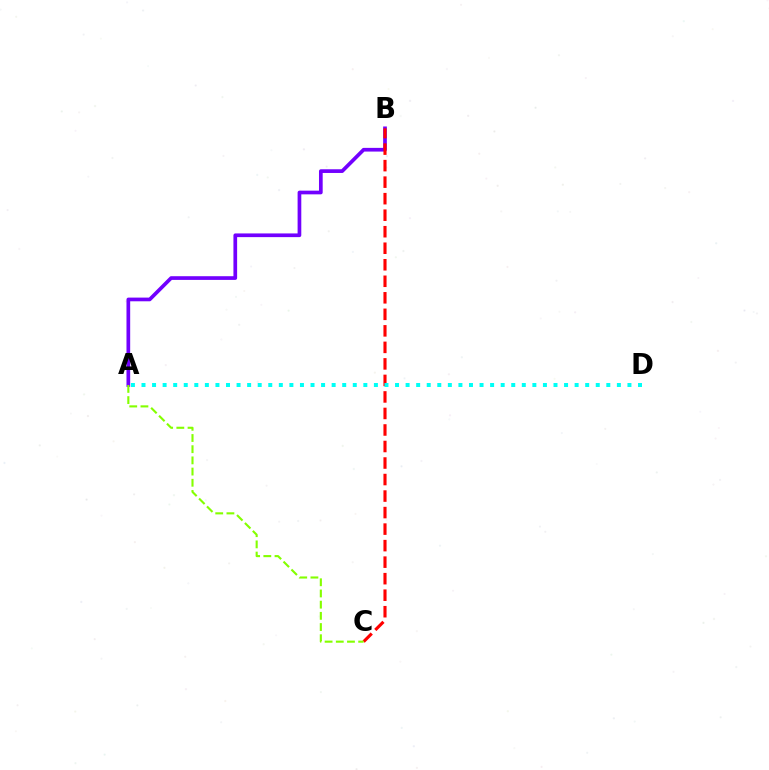{('A', 'B'): [{'color': '#7200ff', 'line_style': 'solid', 'thickness': 2.66}], ('B', 'C'): [{'color': '#ff0000', 'line_style': 'dashed', 'thickness': 2.24}], ('A', 'D'): [{'color': '#00fff6', 'line_style': 'dotted', 'thickness': 2.87}], ('A', 'C'): [{'color': '#84ff00', 'line_style': 'dashed', 'thickness': 1.52}]}